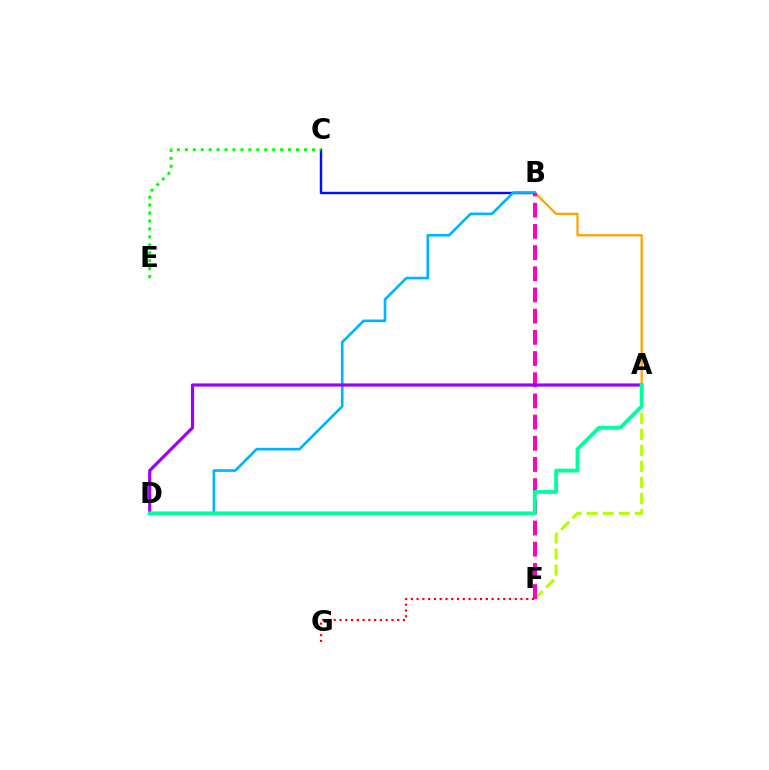{('A', 'F'): [{'color': '#b3ff00', 'line_style': 'dashed', 'thickness': 2.18}], ('B', 'C'): [{'color': '#0010ff', 'line_style': 'solid', 'thickness': 1.74}], ('A', 'B'): [{'color': '#ffa500', 'line_style': 'solid', 'thickness': 1.65}], ('B', 'D'): [{'color': '#00b5ff', 'line_style': 'solid', 'thickness': 1.92}], ('B', 'F'): [{'color': '#ff00bd', 'line_style': 'dashed', 'thickness': 2.88}], ('A', 'D'): [{'color': '#9b00ff', 'line_style': 'solid', 'thickness': 2.29}, {'color': '#00ff9d', 'line_style': 'solid', 'thickness': 2.78}], ('F', 'G'): [{'color': '#ff0000', 'line_style': 'dotted', 'thickness': 1.57}], ('C', 'E'): [{'color': '#08ff00', 'line_style': 'dotted', 'thickness': 2.16}]}